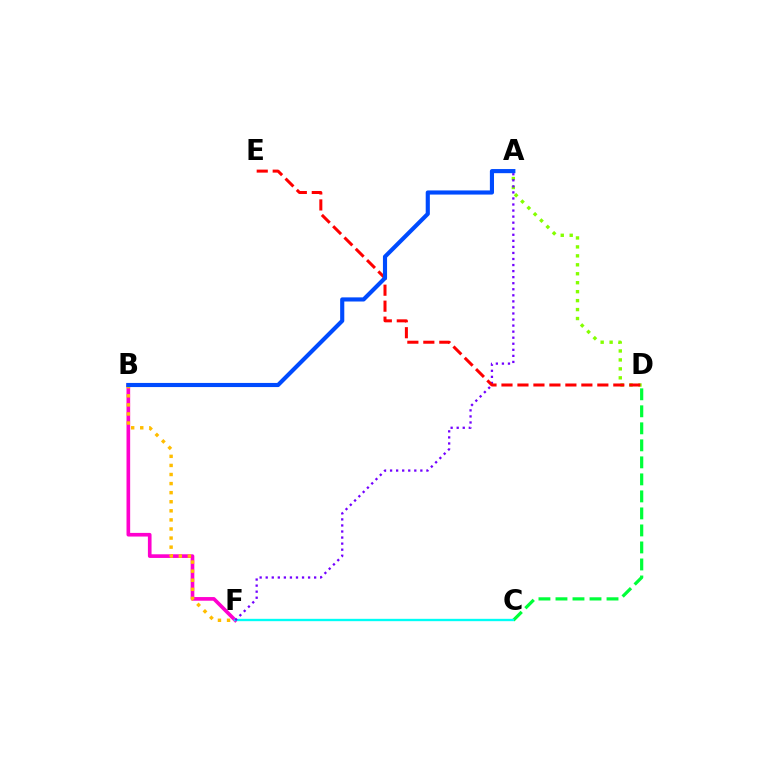{('C', 'D'): [{'color': '#00ff39', 'line_style': 'dashed', 'thickness': 2.31}], ('B', 'F'): [{'color': '#ff00cf', 'line_style': 'solid', 'thickness': 2.63}, {'color': '#ffbd00', 'line_style': 'dotted', 'thickness': 2.47}], ('A', 'D'): [{'color': '#84ff00', 'line_style': 'dotted', 'thickness': 2.43}], ('C', 'F'): [{'color': '#00fff6', 'line_style': 'solid', 'thickness': 1.69}], ('A', 'F'): [{'color': '#7200ff', 'line_style': 'dotted', 'thickness': 1.64}], ('D', 'E'): [{'color': '#ff0000', 'line_style': 'dashed', 'thickness': 2.17}], ('A', 'B'): [{'color': '#004bff', 'line_style': 'solid', 'thickness': 2.97}]}